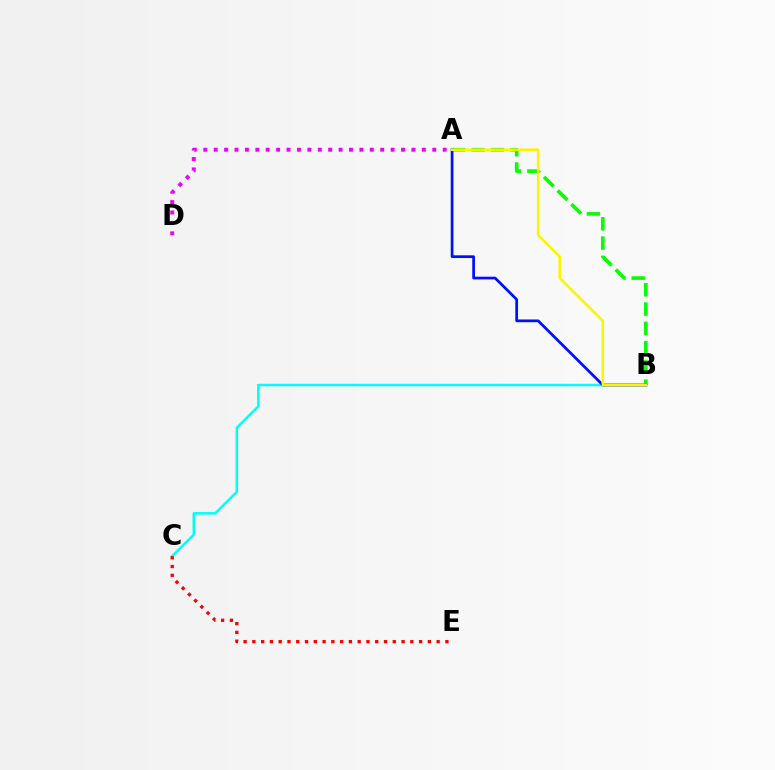{('A', 'B'): [{'color': '#08ff00', 'line_style': 'dashed', 'thickness': 2.62}, {'color': '#0010ff', 'line_style': 'solid', 'thickness': 1.97}, {'color': '#fcf500', 'line_style': 'solid', 'thickness': 1.86}], ('B', 'C'): [{'color': '#00fff6', 'line_style': 'solid', 'thickness': 1.79}], ('A', 'D'): [{'color': '#ee00ff', 'line_style': 'dotted', 'thickness': 2.83}], ('C', 'E'): [{'color': '#ff0000', 'line_style': 'dotted', 'thickness': 2.38}]}